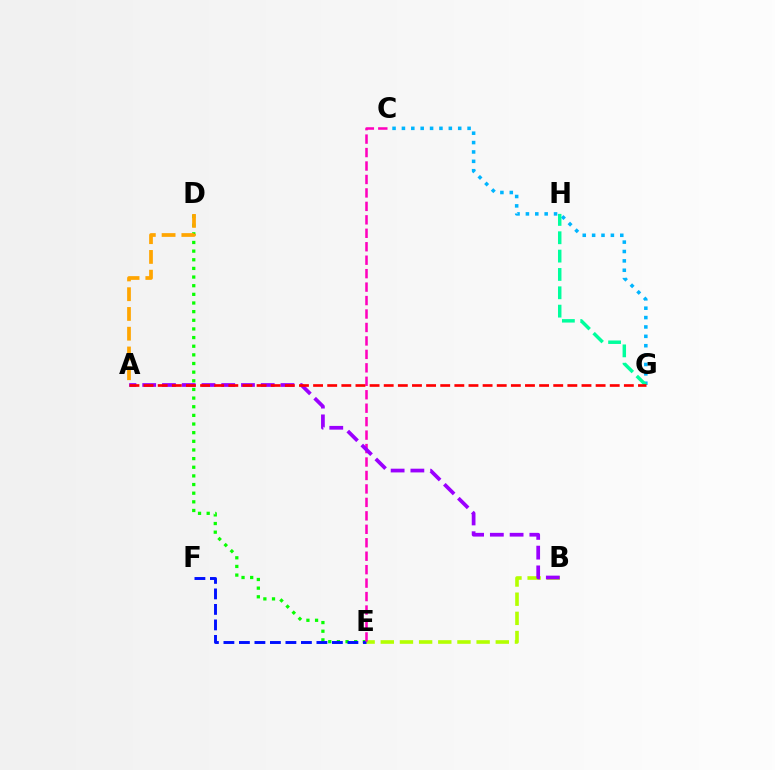{('C', 'G'): [{'color': '#00b5ff', 'line_style': 'dotted', 'thickness': 2.55}], ('D', 'E'): [{'color': '#08ff00', 'line_style': 'dotted', 'thickness': 2.35}], ('B', 'E'): [{'color': '#b3ff00', 'line_style': 'dashed', 'thickness': 2.6}], ('E', 'F'): [{'color': '#0010ff', 'line_style': 'dashed', 'thickness': 2.11}], ('C', 'E'): [{'color': '#ff00bd', 'line_style': 'dashed', 'thickness': 1.83}], ('A', 'B'): [{'color': '#9b00ff', 'line_style': 'dashed', 'thickness': 2.68}], ('G', 'H'): [{'color': '#00ff9d', 'line_style': 'dashed', 'thickness': 2.49}], ('A', 'G'): [{'color': '#ff0000', 'line_style': 'dashed', 'thickness': 1.92}], ('A', 'D'): [{'color': '#ffa500', 'line_style': 'dashed', 'thickness': 2.68}]}